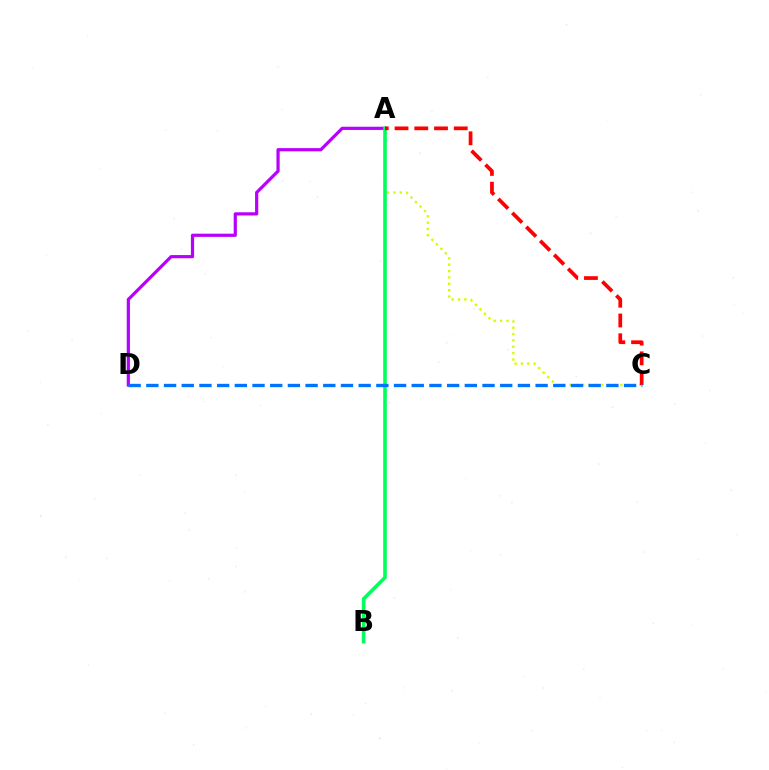{('A', 'D'): [{'color': '#b900ff', 'line_style': 'solid', 'thickness': 2.31}], ('A', 'C'): [{'color': '#d1ff00', 'line_style': 'dotted', 'thickness': 1.73}, {'color': '#ff0000', 'line_style': 'dashed', 'thickness': 2.68}], ('A', 'B'): [{'color': '#00ff5c', 'line_style': 'solid', 'thickness': 2.6}], ('C', 'D'): [{'color': '#0074ff', 'line_style': 'dashed', 'thickness': 2.4}]}